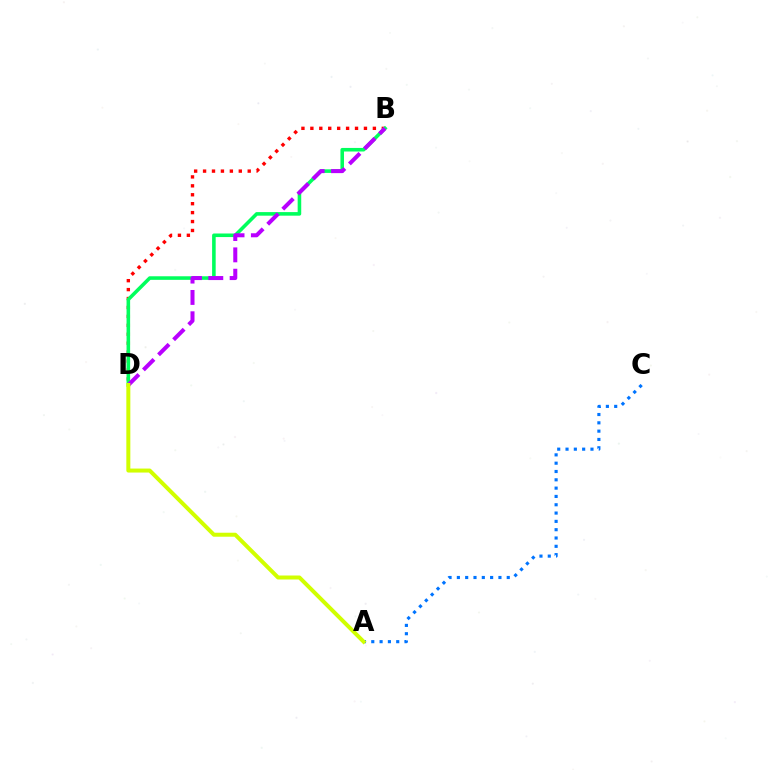{('A', 'C'): [{'color': '#0074ff', 'line_style': 'dotted', 'thickness': 2.26}], ('B', 'D'): [{'color': '#ff0000', 'line_style': 'dotted', 'thickness': 2.43}, {'color': '#00ff5c', 'line_style': 'solid', 'thickness': 2.57}, {'color': '#b900ff', 'line_style': 'dashed', 'thickness': 2.9}], ('A', 'D'): [{'color': '#d1ff00', 'line_style': 'solid', 'thickness': 2.88}]}